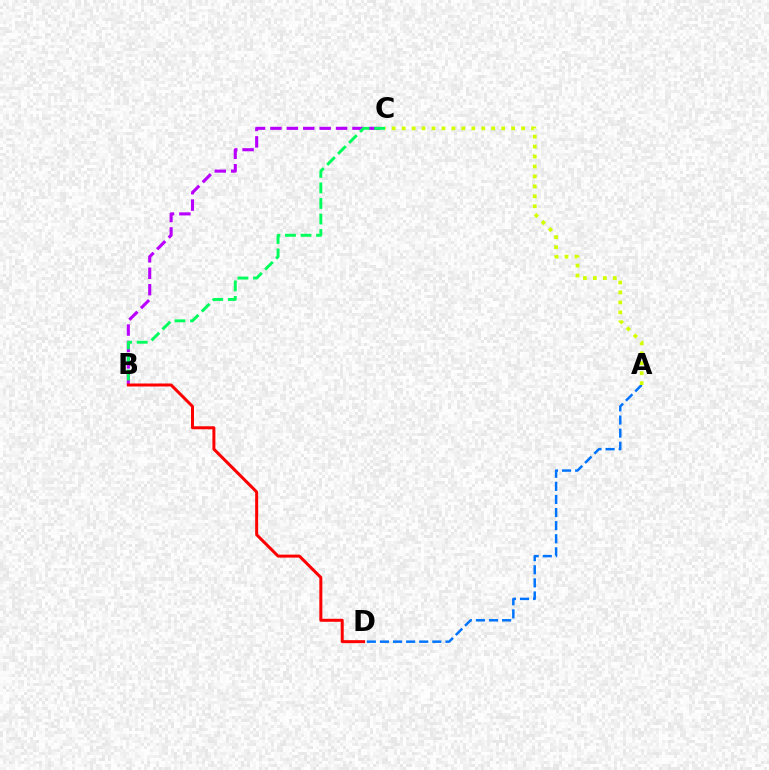{('A', 'D'): [{'color': '#0074ff', 'line_style': 'dashed', 'thickness': 1.78}], ('B', 'C'): [{'color': '#b900ff', 'line_style': 'dashed', 'thickness': 2.23}, {'color': '#00ff5c', 'line_style': 'dashed', 'thickness': 2.11}], ('A', 'C'): [{'color': '#d1ff00', 'line_style': 'dotted', 'thickness': 2.7}], ('B', 'D'): [{'color': '#ff0000', 'line_style': 'solid', 'thickness': 2.16}]}